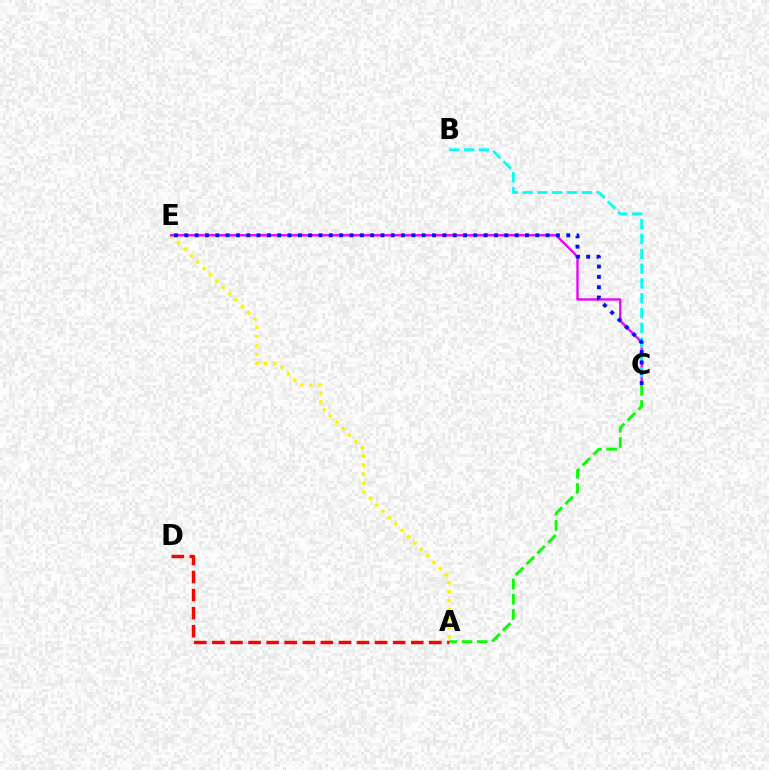{('A', 'D'): [{'color': '#ff0000', 'line_style': 'dashed', 'thickness': 2.46}], ('A', 'E'): [{'color': '#fcf500', 'line_style': 'dotted', 'thickness': 2.45}], ('C', 'E'): [{'color': '#ee00ff', 'line_style': 'solid', 'thickness': 1.7}, {'color': '#0010ff', 'line_style': 'dotted', 'thickness': 2.8}], ('B', 'C'): [{'color': '#00fff6', 'line_style': 'dashed', 'thickness': 2.01}], ('A', 'C'): [{'color': '#08ff00', 'line_style': 'dashed', 'thickness': 2.07}]}